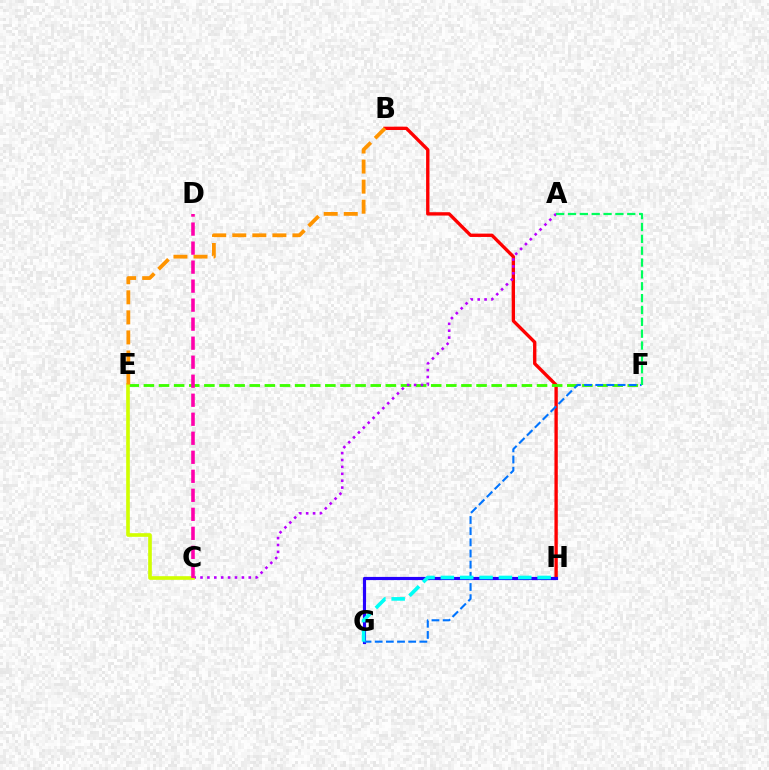{('B', 'H'): [{'color': '#ff0000', 'line_style': 'solid', 'thickness': 2.41}], ('G', 'H'): [{'color': '#2500ff', 'line_style': 'solid', 'thickness': 2.28}, {'color': '#00fff6', 'line_style': 'dashed', 'thickness': 2.63}], ('E', 'F'): [{'color': '#3dff00', 'line_style': 'dashed', 'thickness': 2.05}], ('F', 'G'): [{'color': '#0074ff', 'line_style': 'dashed', 'thickness': 1.52}], ('A', 'C'): [{'color': '#b900ff', 'line_style': 'dotted', 'thickness': 1.87}], ('C', 'E'): [{'color': '#d1ff00', 'line_style': 'solid', 'thickness': 2.62}], ('A', 'F'): [{'color': '#00ff5c', 'line_style': 'dashed', 'thickness': 1.61}], ('B', 'E'): [{'color': '#ff9400', 'line_style': 'dashed', 'thickness': 2.72}], ('C', 'D'): [{'color': '#ff00ac', 'line_style': 'dashed', 'thickness': 2.58}]}